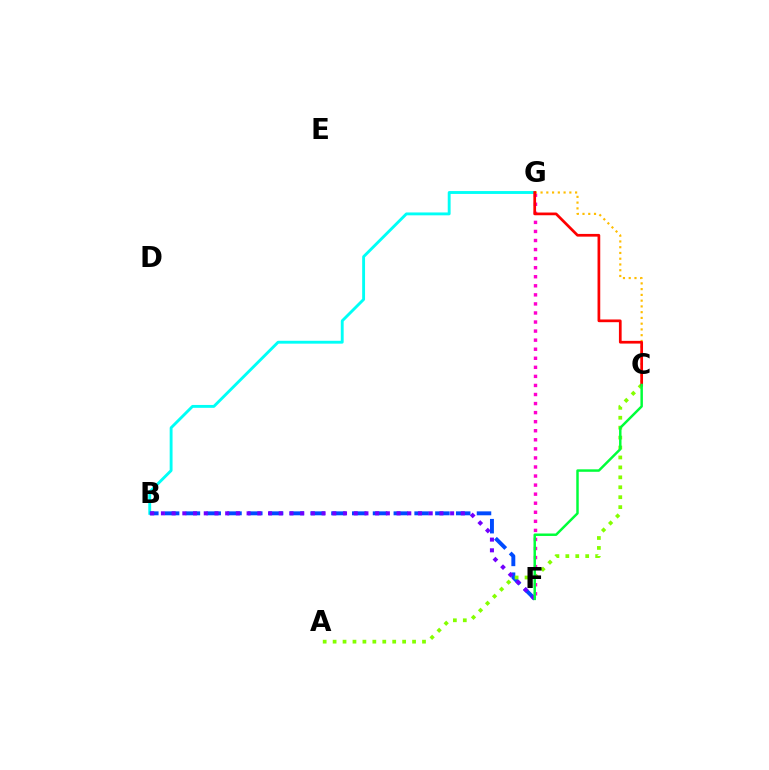{('B', 'G'): [{'color': '#00fff6', 'line_style': 'solid', 'thickness': 2.07}], ('F', 'G'): [{'color': '#ff00cf', 'line_style': 'dotted', 'thickness': 2.46}], ('B', 'F'): [{'color': '#004bff', 'line_style': 'dashed', 'thickness': 2.82}, {'color': '#7200ff', 'line_style': 'dotted', 'thickness': 2.91}], ('C', 'G'): [{'color': '#ffbd00', 'line_style': 'dotted', 'thickness': 1.56}, {'color': '#ff0000', 'line_style': 'solid', 'thickness': 1.95}], ('A', 'C'): [{'color': '#84ff00', 'line_style': 'dotted', 'thickness': 2.7}], ('C', 'F'): [{'color': '#00ff39', 'line_style': 'solid', 'thickness': 1.78}]}